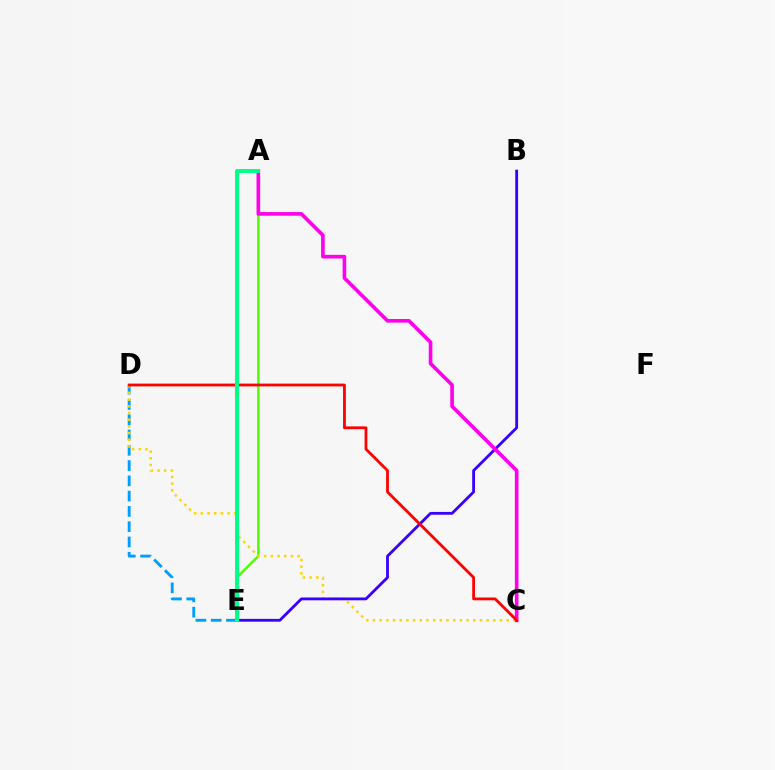{('A', 'E'): [{'color': '#4fff00', 'line_style': 'solid', 'thickness': 1.77}, {'color': '#00ff86', 'line_style': 'solid', 'thickness': 2.88}], ('D', 'E'): [{'color': '#009eff', 'line_style': 'dashed', 'thickness': 2.08}], ('C', 'D'): [{'color': '#ffd500', 'line_style': 'dotted', 'thickness': 1.82}, {'color': '#ff0000', 'line_style': 'solid', 'thickness': 2.01}], ('B', 'E'): [{'color': '#3700ff', 'line_style': 'solid', 'thickness': 2.02}], ('A', 'C'): [{'color': '#ff00ed', 'line_style': 'solid', 'thickness': 2.62}]}